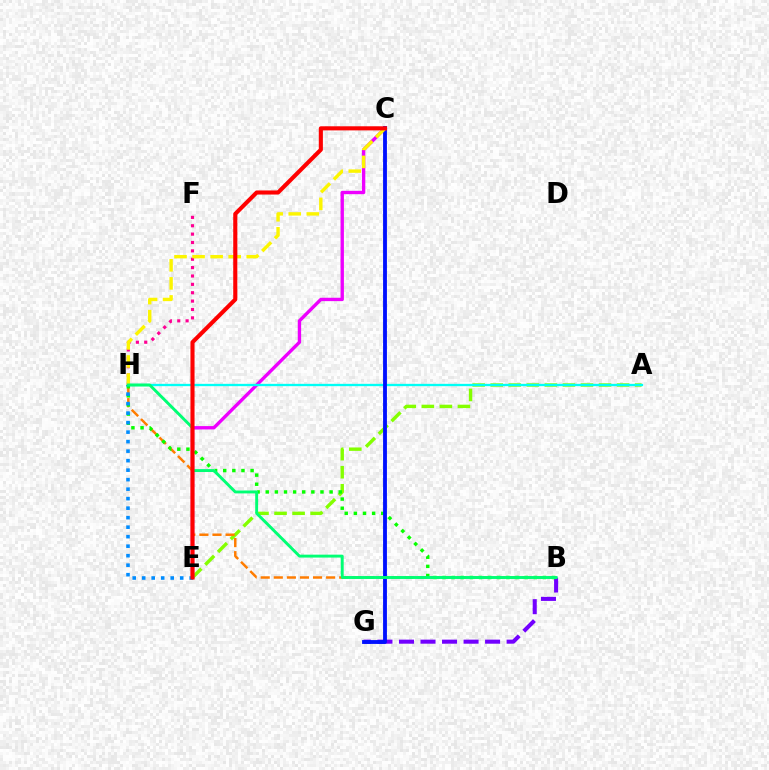{('A', 'E'): [{'color': '#84ff00', 'line_style': 'dashed', 'thickness': 2.45}], ('C', 'E'): [{'color': '#ee00ff', 'line_style': 'solid', 'thickness': 2.42}, {'color': '#ff0000', 'line_style': 'solid', 'thickness': 2.95}], ('B', 'H'): [{'color': '#ff7c00', 'line_style': 'dashed', 'thickness': 1.78}, {'color': '#08ff00', 'line_style': 'dotted', 'thickness': 2.48}, {'color': '#00ff74', 'line_style': 'solid', 'thickness': 2.1}], ('F', 'H'): [{'color': '#ff0094', 'line_style': 'dotted', 'thickness': 2.27}], ('B', 'G'): [{'color': '#7200ff', 'line_style': 'dashed', 'thickness': 2.92}], ('A', 'H'): [{'color': '#00fff6', 'line_style': 'solid', 'thickness': 1.67}], ('E', 'H'): [{'color': '#008cff', 'line_style': 'dotted', 'thickness': 2.58}], ('C', 'G'): [{'color': '#0010ff', 'line_style': 'solid', 'thickness': 2.77}], ('C', 'H'): [{'color': '#fcf500', 'line_style': 'dashed', 'thickness': 2.45}]}